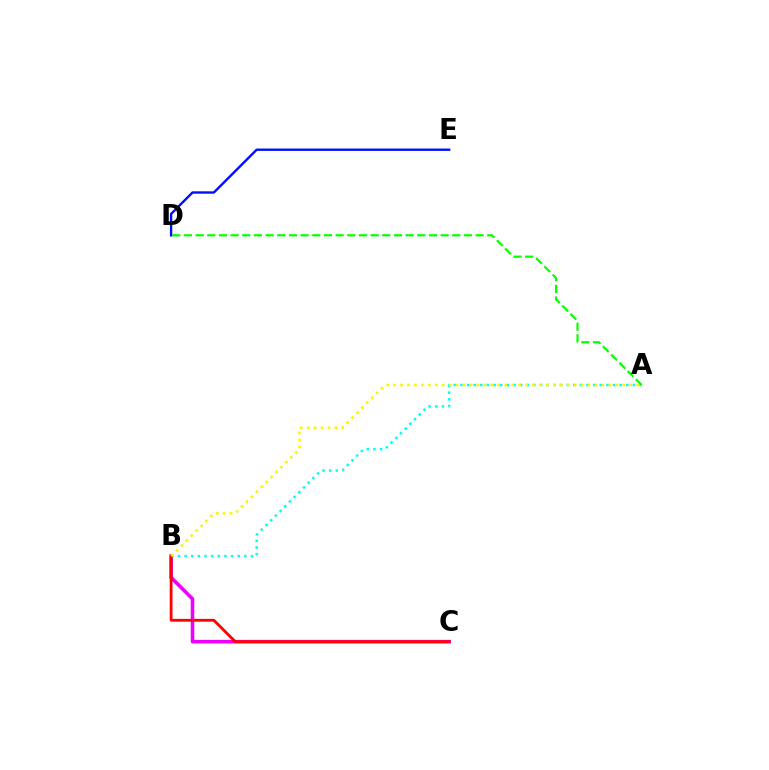{('B', 'C'): [{'color': '#ee00ff', 'line_style': 'solid', 'thickness': 2.57}, {'color': '#ff0000', 'line_style': 'solid', 'thickness': 2.02}], ('A', 'B'): [{'color': '#00fff6', 'line_style': 'dotted', 'thickness': 1.8}, {'color': '#fcf500', 'line_style': 'dotted', 'thickness': 1.89}], ('D', 'E'): [{'color': '#0010ff', 'line_style': 'solid', 'thickness': 1.72}], ('A', 'D'): [{'color': '#08ff00', 'line_style': 'dashed', 'thickness': 1.59}]}